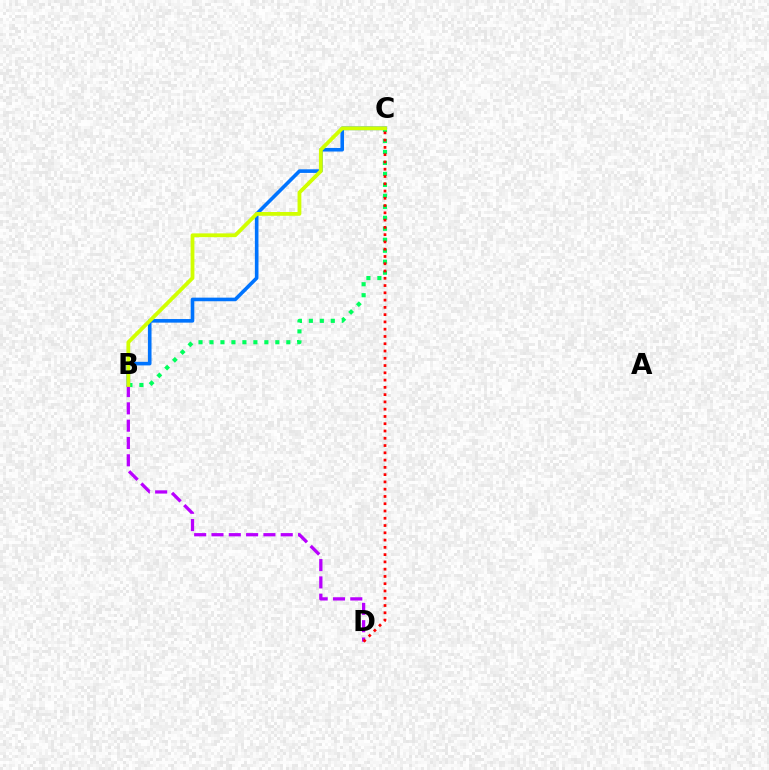{('B', 'C'): [{'color': '#0074ff', 'line_style': 'solid', 'thickness': 2.59}, {'color': '#00ff5c', 'line_style': 'dotted', 'thickness': 2.98}, {'color': '#d1ff00', 'line_style': 'solid', 'thickness': 2.73}], ('B', 'D'): [{'color': '#b900ff', 'line_style': 'dashed', 'thickness': 2.35}], ('C', 'D'): [{'color': '#ff0000', 'line_style': 'dotted', 'thickness': 1.98}]}